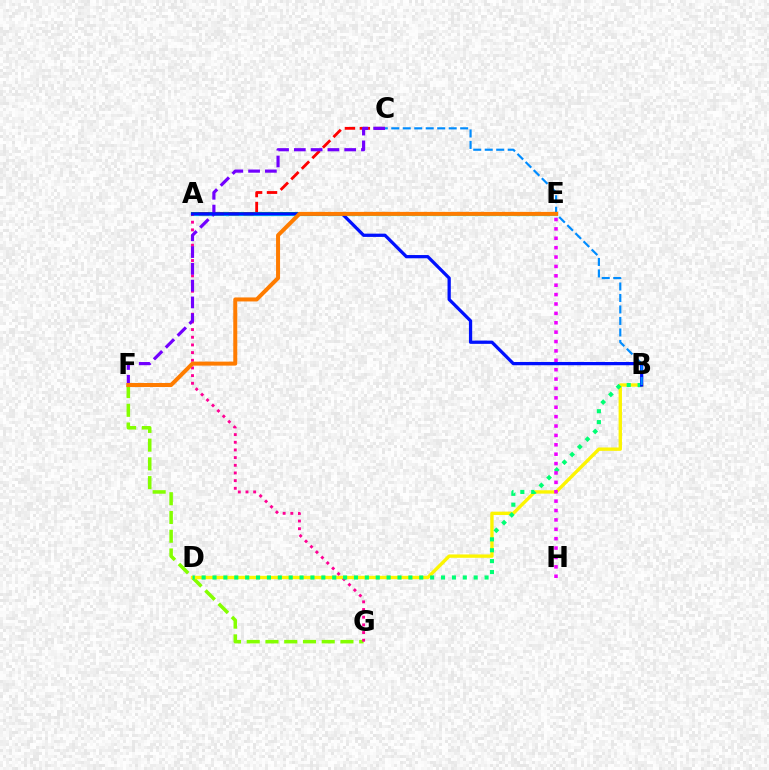{('F', 'G'): [{'color': '#84ff00', 'line_style': 'dashed', 'thickness': 2.55}], ('A', 'E'): [{'color': '#08ff00', 'line_style': 'solid', 'thickness': 2.91}, {'color': '#00fff6', 'line_style': 'solid', 'thickness': 2.29}], ('B', 'D'): [{'color': '#fcf500', 'line_style': 'solid', 'thickness': 2.42}, {'color': '#00ff74', 'line_style': 'dotted', 'thickness': 2.96}], ('A', 'C'): [{'color': '#ff0000', 'line_style': 'dashed', 'thickness': 2.03}], ('A', 'G'): [{'color': '#ff0094', 'line_style': 'dotted', 'thickness': 2.08}], ('C', 'F'): [{'color': '#7200ff', 'line_style': 'dashed', 'thickness': 2.28}], ('A', 'B'): [{'color': '#0010ff', 'line_style': 'solid', 'thickness': 2.34}], ('E', 'H'): [{'color': '#ee00ff', 'line_style': 'dotted', 'thickness': 2.55}], ('B', 'C'): [{'color': '#008cff', 'line_style': 'dashed', 'thickness': 1.56}], ('E', 'F'): [{'color': '#ff7c00', 'line_style': 'solid', 'thickness': 2.88}]}